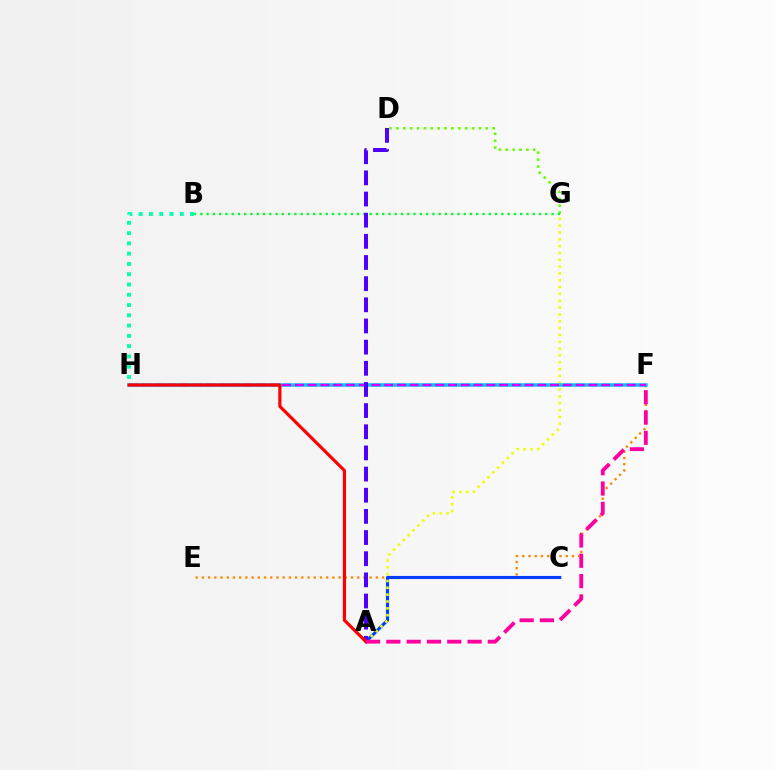{('D', 'G'): [{'color': '#66ff00', 'line_style': 'dotted', 'thickness': 1.87}], ('B', 'G'): [{'color': '#00ff27', 'line_style': 'dotted', 'thickness': 1.7}], ('E', 'F'): [{'color': '#ff8800', 'line_style': 'dotted', 'thickness': 1.69}], ('A', 'C'): [{'color': '#003fff', 'line_style': 'solid', 'thickness': 2.25}], ('A', 'G'): [{'color': '#eeff00', 'line_style': 'dotted', 'thickness': 1.86}], ('B', 'H'): [{'color': '#00ffaf', 'line_style': 'dotted', 'thickness': 2.79}], ('F', 'H'): [{'color': '#00c7ff', 'line_style': 'solid', 'thickness': 2.54}, {'color': '#d600ff', 'line_style': 'dashed', 'thickness': 1.73}], ('A', 'D'): [{'color': '#4f00ff', 'line_style': 'dashed', 'thickness': 2.87}], ('A', 'H'): [{'color': '#ff0000', 'line_style': 'solid', 'thickness': 2.29}], ('A', 'F'): [{'color': '#ff00a0', 'line_style': 'dashed', 'thickness': 2.76}]}